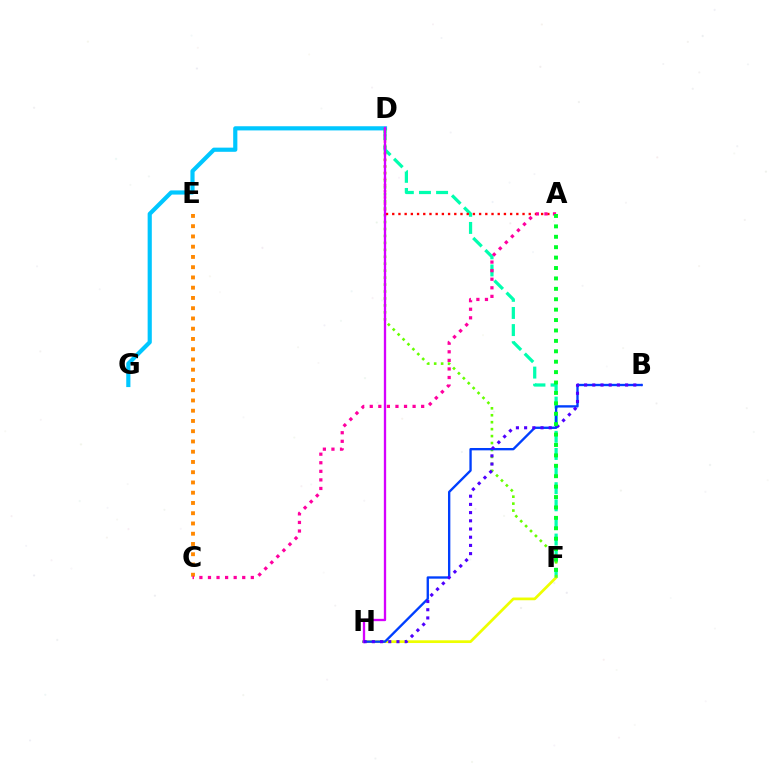{('D', 'G'): [{'color': '#00c7ff', 'line_style': 'solid', 'thickness': 3.0}], ('F', 'H'): [{'color': '#eeff00', 'line_style': 'solid', 'thickness': 1.96}], ('D', 'F'): [{'color': '#00ffaf', 'line_style': 'dashed', 'thickness': 2.33}, {'color': '#66ff00', 'line_style': 'dotted', 'thickness': 1.89}], ('A', 'D'): [{'color': '#ff0000', 'line_style': 'dotted', 'thickness': 1.69}], ('B', 'H'): [{'color': '#003fff', 'line_style': 'solid', 'thickness': 1.69}, {'color': '#4f00ff', 'line_style': 'dotted', 'thickness': 2.23}], ('D', 'H'): [{'color': '#d600ff', 'line_style': 'solid', 'thickness': 1.67}], ('C', 'E'): [{'color': '#ff8800', 'line_style': 'dotted', 'thickness': 2.79}], ('A', 'C'): [{'color': '#ff00a0', 'line_style': 'dotted', 'thickness': 2.33}], ('A', 'F'): [{'color': '#00ff27', 'line_style': 'dotted', 'thickness': 2.83}]}